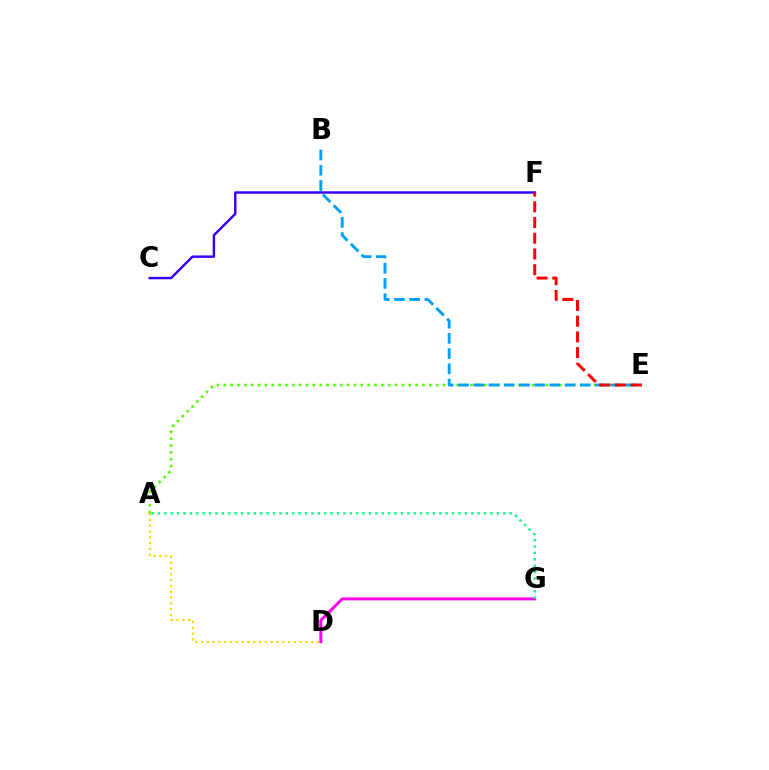{('D', 'G'): [{'color': '#ff00ed', 'line_style': 'solid', 'thickness': 2.12}], ('A', 'D'): [{'color': '#ffd500', 'line_style': 'dotted', 'thickness': 1.58}], ('C', 'F'): [{'color': '#3700ff', 'line_style': 'solid', 'thickness': 1.76}], ('A', 'E'): [{'color': '#4fff00', 'line_style': 'dotted', 'thickness': 1.86}], ('A', 'G'): [{'color': '#00ff86', 'line_style': 'dotted', 'thickness': 1.74}], ('B', 'E'): [{'color': '#009eff', 'line_style': 'dashed', 'thickness': 2.07}], ('E', 'F'): [{'color': '#ff0000', 'line_style': 'dashed', 'thickness': 2.13}]}